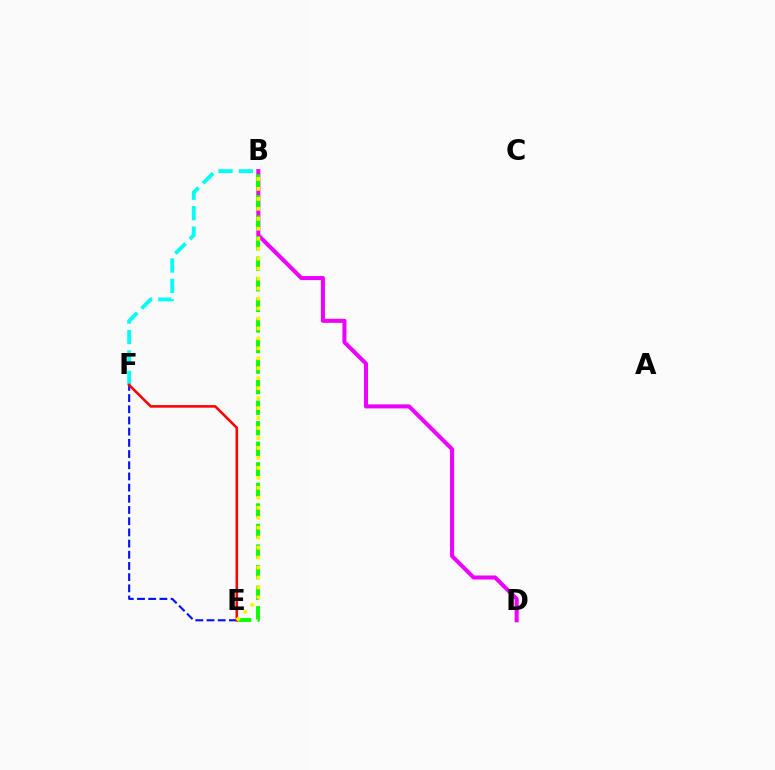{('B', 'F'): [{'color': '#00fff6', 'line_style': 'dashed', 'thickness': 2.77}], ('B', 'D'): [{'color': '#ee00ff', 'line_style': 'solid', 'thickness': 2.91}], ('B', 'E'): [{'color': '#08ff00', 'line_style': 'dashed', 'thickness': 2.79}, {'color': '#fcf500', 'line_style': 'dotted', 'thickness': 2.71}], ('E', 'F'): [{'color': '#0010ff', 'line_style': 'dashed', 'thickness': 1.52}, {'color': '#ff0000', 'line_style': 'solid', 'thickness': 1.85}]}